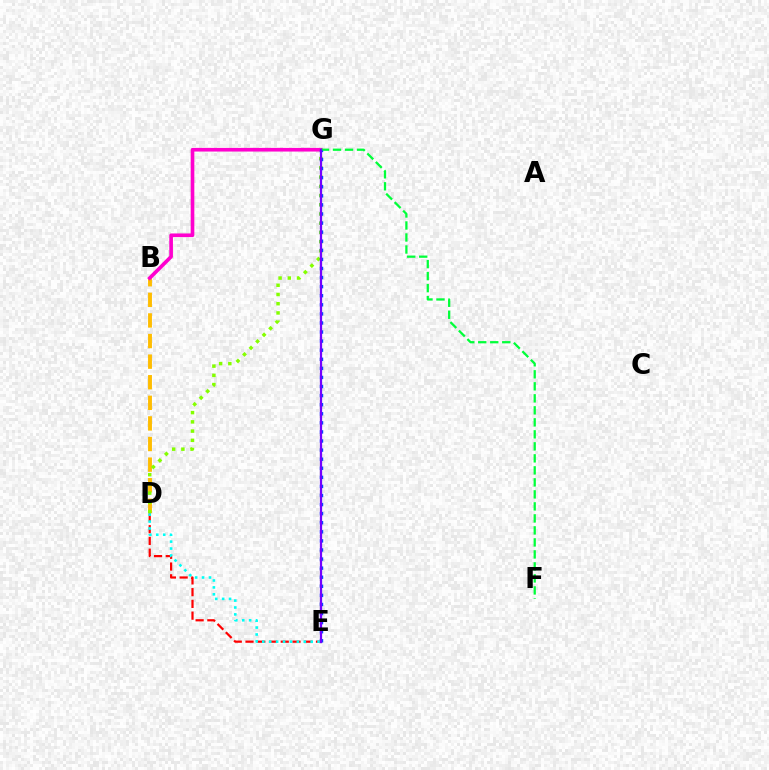{('B', 'D'): [{'color': '#ffbd00', 'line_style': 'dashed', 'thickness': 2.8}], ('D', 'G'): [{'color': '#84ff00', 'line_style': 'dotted', 'thickness': 2.51}], ('B', 'G'): [{'color': '#ff00cf', 'line_style': 'solid', 'thickness': 2.63}], ('D', 'E'): [{'color': '#ff0000', 'line_style': 'dashed', 'thickness': 1.6}, {'color': '#00fff6', 'line_style': 'dotted', 'thickness': 1.88}], ('F', 'G'): [{'color': '#00ff39', 'line_style': 'dashed', 'thickness': 1.63}], ('E', 'G'): [{'color': '#004bff', 'line_style': 'dotted', 'thickness': 2.47}, {'color': '#7200ff', 'line_style': 'solid', 'thickness': 1.62}]}